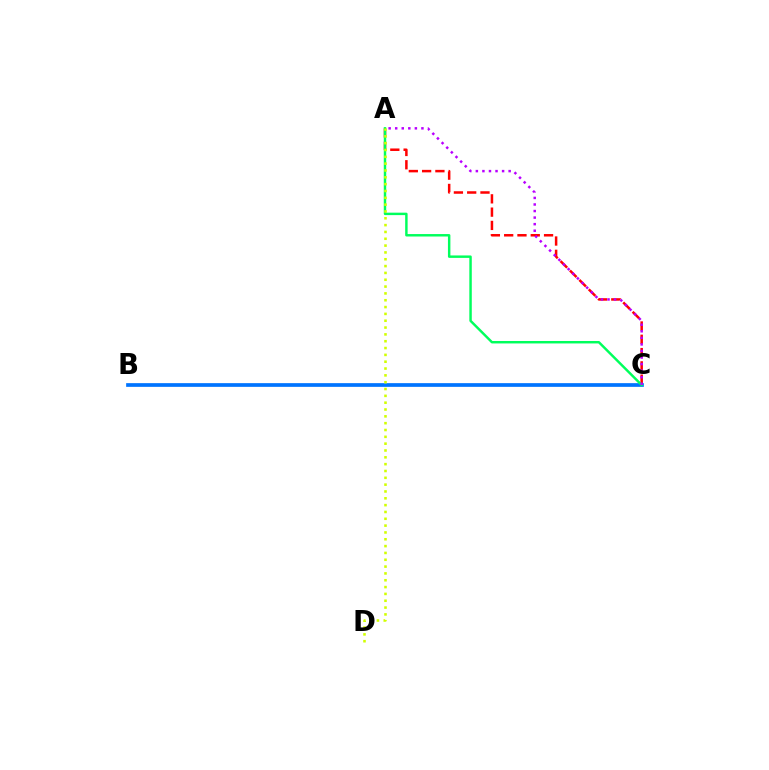{('B', 'C'): [{'color': '#0074ff', 'line_style': 'solid', 'thickness': 2.67}], ('A', 'C'): [{'color': '#ff0000', 'line_style': 'dashed', 'thickness': 1.81}, {'color': '#00ff5c', 'line_style': 'solid', 'thickness': 1.76}, {'color': '#b900ff', 'line_style': 'dotted', 'thickness': 1.78}], ('A', 'D'): [{'color': '#d1ff00', 'line_style': 'dotted', 'thickness': 1.86}]}